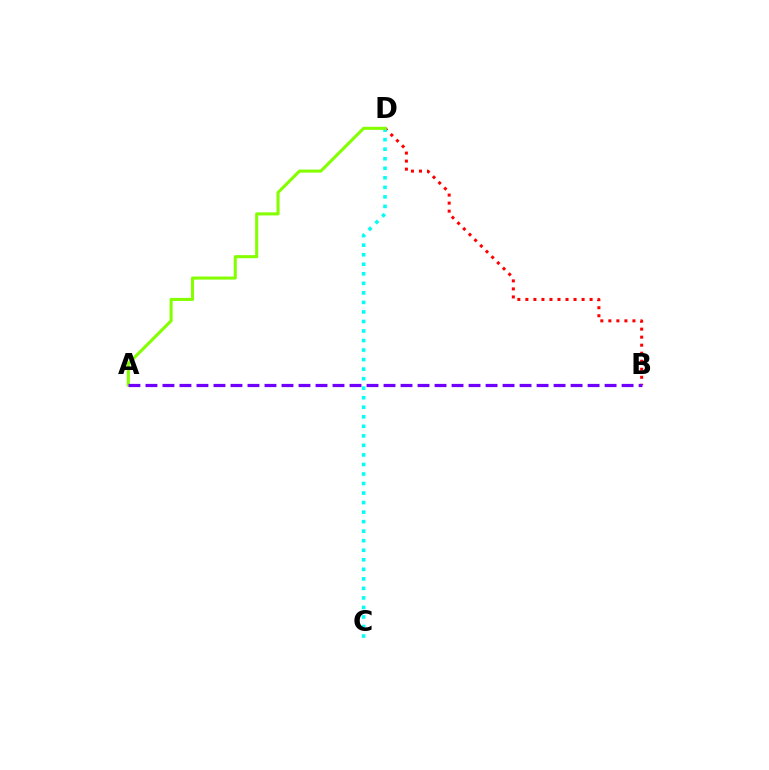{('B', 'D'): [{'color': '#ff0000', 'line_style': 'dotted', 'thickness': 2.18}], ('C', 'D'): [{'color': '#00fff6', 'line_style': 'dotted', 'thickness': 2.59}], ('A', 'D'): [{'color': '#84ff00', 'line_style': 'solid', 'thickness': 2.2}], ('A', 'B'): [{'color': '#7200ff', 'line_style': 'dashed', 'thickness': 2.31}]}